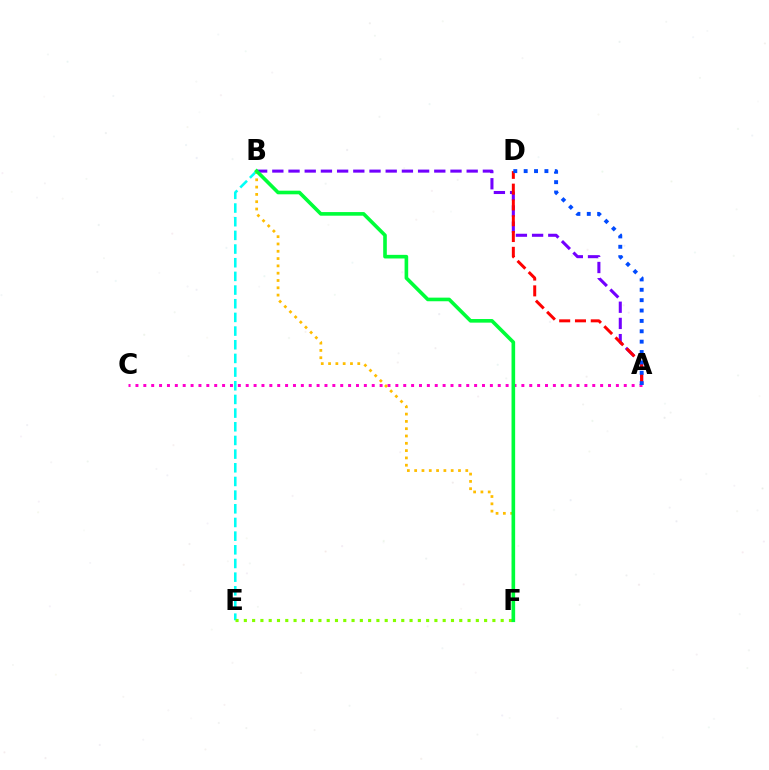{('A', 'B'): [{'color': '#7200ff', 'line_style': 'dashed', 'thickness': 2.2}], ('B', 'E'): [{'color': '#00fff6', 'line_style': 'dashed', 'thickness': 1.86}], ('A', 'C'): [{'color': '#ff00cf', 'line_style': 'dotted', 'thickness': 2.14}], ('A', 'D'): [{'color': '#ff0000', 'line_style': 'dashed', 'thickness': 2.15}, {'color': '#004bff', 'line_style': 'dotted', 'thickness': 2.82}], ('B', 'F'): [{'color': '#ffbd00', 'line_style': 'dotted', 'thickness': 1.98}, {'color': '#00ff39', 'line_style': 'solid', 'thickness': 2.6}], ('E', 'F'): [{'color': '#84ff00', 'line_style': 'dotted', 'thickness': 2.25}]}